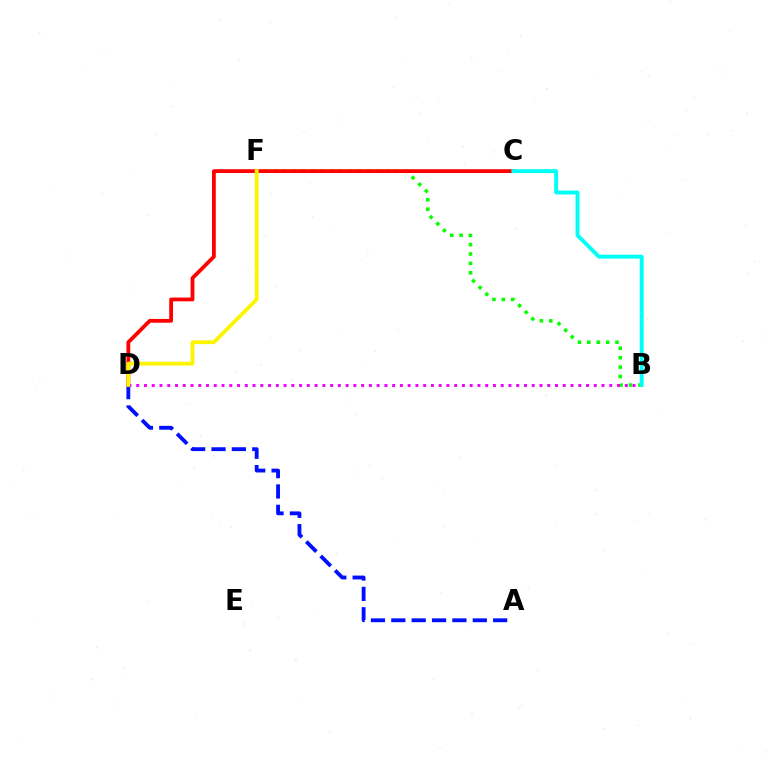{('B', 'F'): [{'color': '#08ff00', 'line_style': 'dotted', 'thickness': 2.55}], ('B', 'D'): [{'color': '#ee00ff', 'line_style': 'dotted', 'thickness': 2.11}], ('C', 'D'): [{'color': '#ff0000', 'line_style': 'solid', 'thickness': 2.73}], ('B', 'C'): [{'color': '#00fff6', 'line_style': 'solid', 'thickness': 2.81}], ('A', 'D'): [{'color': '#0010ff', 'line_style': 'dashed', 'thickness': 2.77}], ('D', 'F'): [{'color': '#fcf500', 'line_style': 'solid', 'thickness': 2.74}]}